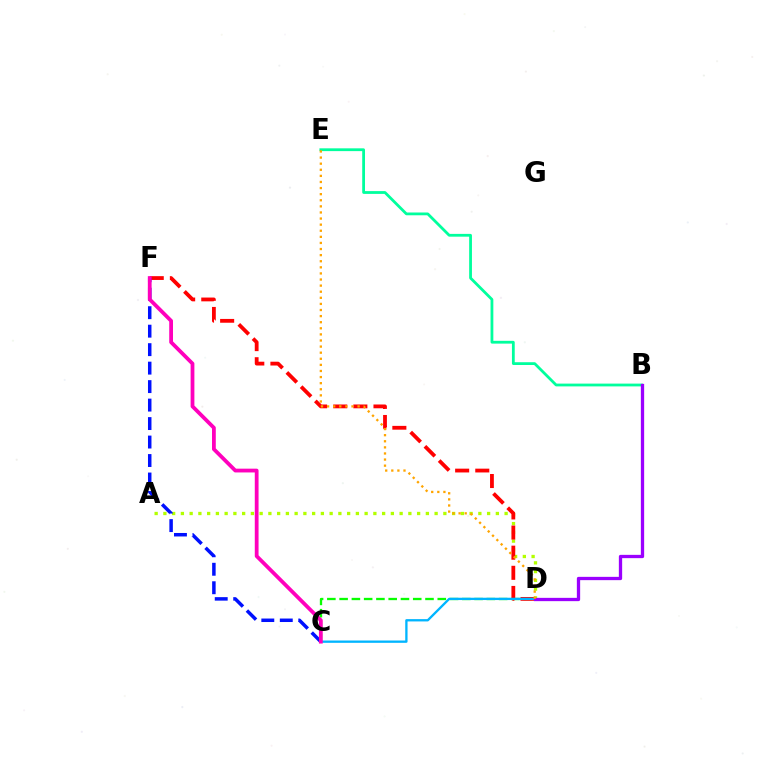{('A', 'D'): [{'color': '#b3ff00', 'line_style': 'dotted', 'thickness': 2.38}], ('C', 'D'): [{'color': '#08ff00', 'line_style': 'dashed', 'thickness': 1.67}, {'color': '#00b5ff', 'line_style': 'solid', 'thickness': 1.67}], ('D', 'F'): [{'color': '#ff0000', 'line_style': 'dashed', 'thickness': 2.73}], ('B', 'E'): [{'color': '#00ff9d', 'line_style': 'solid', 'thickness': 2.01}], ('C', 'F'): [{'color': '#0010ff', 'line_style': 'dashed', 'thickness': 2.51}, {'color': '#ff00bd', 'line_style': 'solid', 'thickness': 2.72}], ('B', 'D'): [{'color': '#9b00ff', 'line_style': 'solid', 'thickness': 2.37}], ('D', 'E'): [{'color': '#ffa500', 'line_style': 'dotted', 'thickness': 1.66}]}